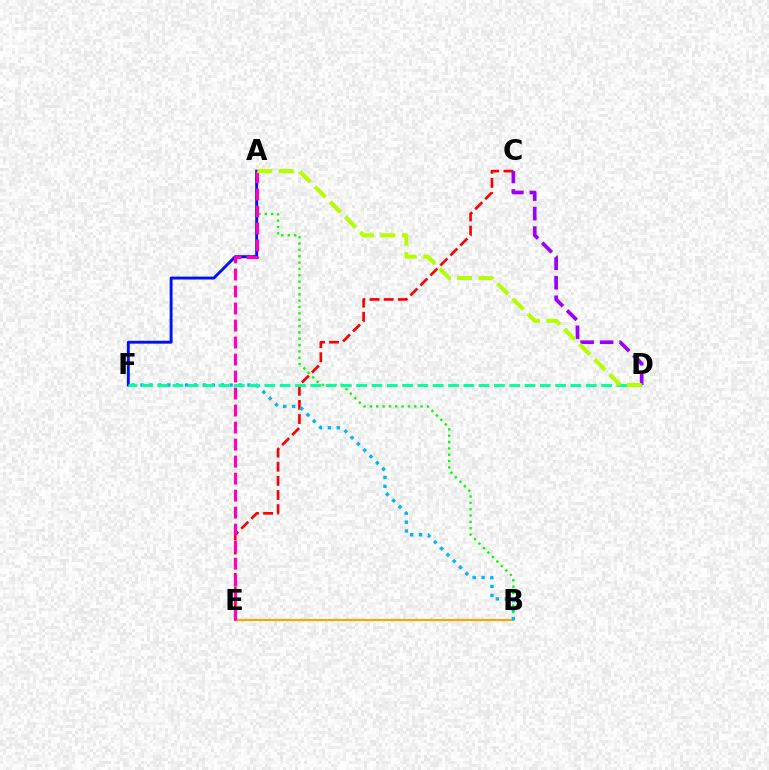{('A', 'B'): [{'color': '#08ff00', 'line_style': 'dotted', 'thickness': 1.72}], ('B', 'E'): [{'color': '#ffa500', 'line_style': 'solid', 'thickness': 1.5}], ('C', 'E'): [{'color': '#ff0000', 'line_style': 'dashed', 'thickness': 1.92}], ('C', 'D'): [{'color': '#9b00ff', 'line_style': 'dashed', 'thickness': 2.65}], ('A', 'F'): [{'color': '#0010ff', 'line_style': 'solid', 'thickness': 2.08}], ('B', 'F'): [{'color': '#00b5ff', 'line_style': 'dotted', 'thickness': 2.42}], ('A', 'E'): [{'color': '#ff00bd', 'line_style': 'dashed', 'thickness': 2.31}], ('D', 'F'): [{'color': '#00ff9d', 'line_style': 'dashed', 'thickness': 2.08}], ('A', 'D'): [{'color': '#b3ff00', 'line_style': 'dashed', 'thickness': 2.91}]}